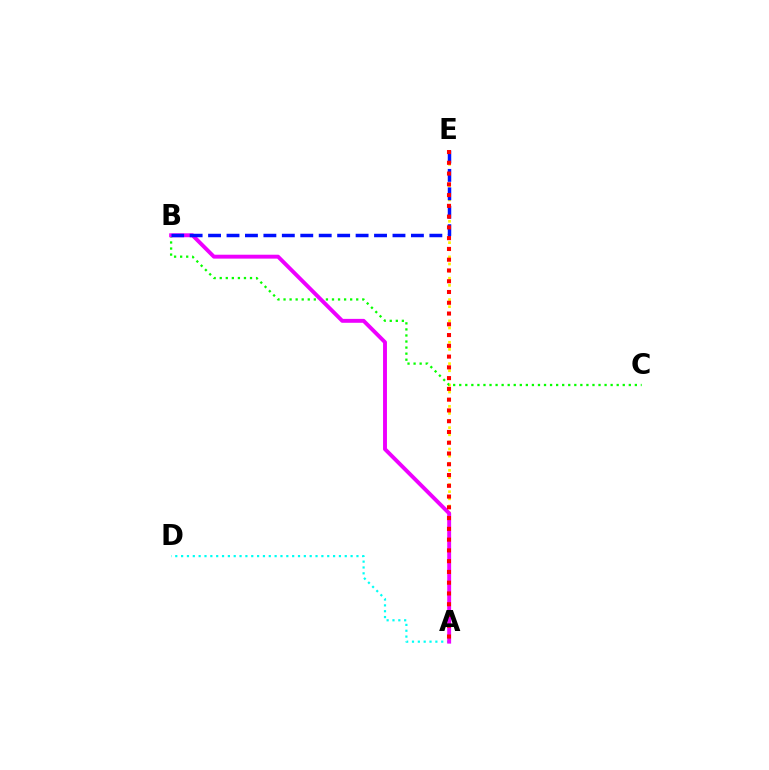{('A', 'E'): [{'color': '#fcf500', 'line_style': 'dotted', 'thickness': 1.93}, {'color': '#ff0000', 'line_style': 'dotted', 'thickness': 2.93}], ('B', 'C'): [{'color': '#08ff00', 'line_style': 'dotted', 'thickness': 1.65}], ('A', 'D'): [{'color': '#00fff6', 'line_style': 'dotted', 'thickness': 1.59}], ('A', 'B'): [{'color': '#ee00ff', 'line_style': 'solid', 'thickness': 2.81}], ('B', 'E'): [{'color': '#0010ff', 'line_style': 'dashed', 'thickness': 2.51}]}